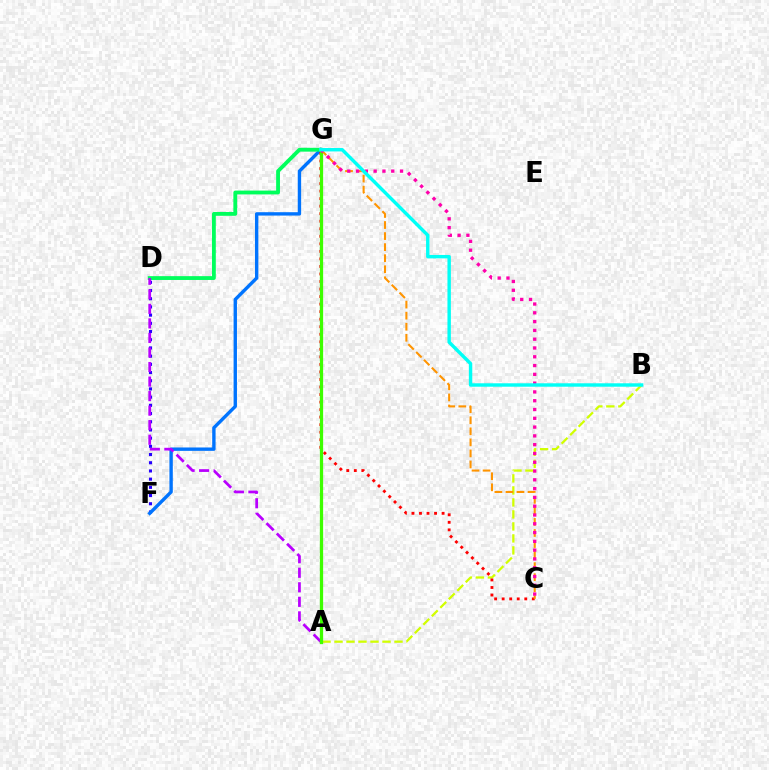{('D', 'F'): [{'color': '#2500ff', 'line_style': 'dotted', 'thickness': 2.23}], ('F', 'G'): [{'color': '#0074ff', 'line_style': 'solid', 'thickness': 2.43}], ('A', 'B'): [{'color': '#d1ff00', 'line_style': 'dashed', 'thickness': 1.63}], ('D', 'G'): [{'color': '#00ff5c', 'line_style': 'solid', 'thickness': 2.75}], ('A', 'D'): [{'color': '#b900ff', 'line_style': 'dashed', 'thickness': 1.98}], ('C', 'G'): [{'color': '#ff0000', 'line_style': 'dotted', 'thickness': 2.05}, {'color': '#ff9400', 'line_style': 'dashed', 'thickness': 1.5}, {'color': '#ff00ac', 'line_style': 'dotted', 'thickness': 2.39}], ('A', 'G'): [{'color': '#3dff00', 'line_style': 'solid', 'thickness': 2.34}], ('B', 'G'): [{'color': '#00fff6', 'line_style': 'solid', 'thickness': 2.46}]}